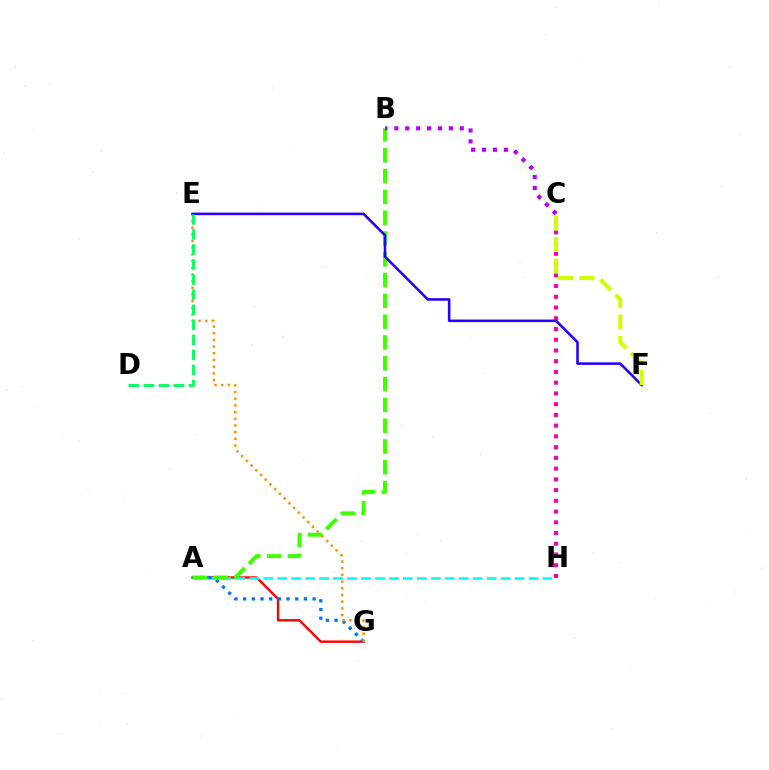{('A', 'G'): [{'color': '#ff0000', 'line_style': 'solid', 'thickness': 1.73}, {'color': '#0074ff', 'line_style': 'dotted', 'thickness': 2.36}], ('A', 'H'): [{'color': '#00fff6', 'line_style': 'dashed', 'thickness': 1.9}], ('E', 'G'): [{'color': '#ff9400', 'line_style': 'dotted', 'thickness': 1.82}], ('C', 'H'): [{'color': '#ff00ac', 'line_style': 'dotted', 'thickness': 2.92}], ('A', 'B'): [{'color': '#3dff00', 'line_style': 'dashed', 'thickness': 2.83}], ('E', 'F'): [{'color': '#2500ff', 'line_style': 'solid', 'thickness': 1.84}], ('D', 'E'): [{'color': '#00ff5c', 'line_style': 'dashed', 'thickness': 2.05}], ('C', 'F'): [{'color': '#d1ff00', 'line_style': 'dashed', 'thickness': 2.92}], ('B', 'C'): [{'color': '#b900ff', 'line_style': 'dotted', 'thickness': 2.96}]}